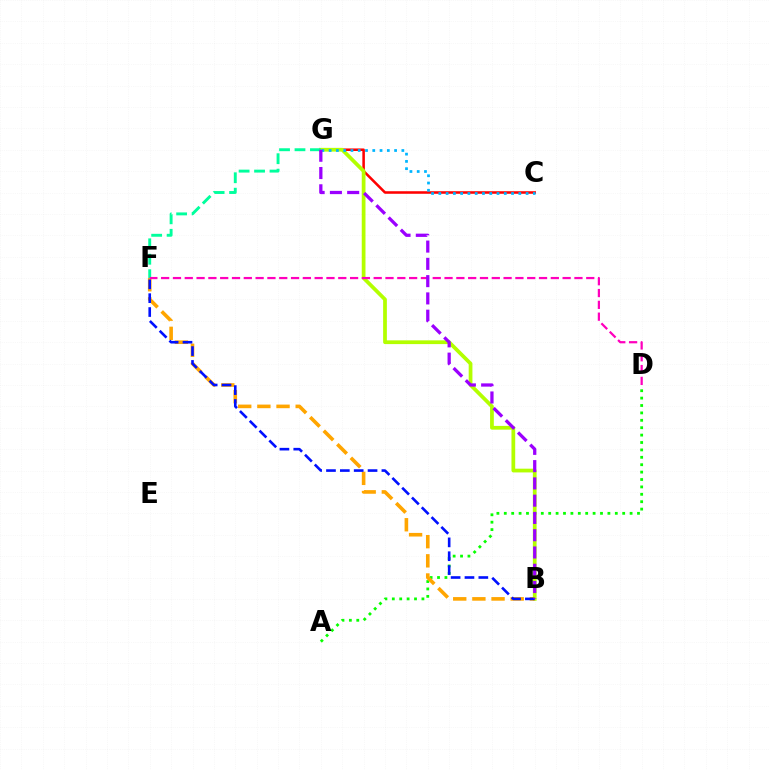{('C', 'G'): [{'color': '#ff0000', 'line_style': 'solid', 'thickness': 1.83}, {'color': '#00b5ff', 'line_style': 'dotted', 'thickness': 1.98}], ('B', 'G'): [{'color': '#b3ff00', 'line_style': 'solid', 'thickness': 2.7}, {'color': '#9b00ff', 'line_style': 'dashed', 'thickness': 2.35}], ('A', 'D'): [{'color': '#08ff00', 'line_style': 'dotted', 'thickness': 2.01}], ('B', 'F'): [{'color': '#ffa500', 'line_style': 'dashed', 'thickness': 2.6}, {'color': '#0010ff', 'line_style': 'dashed', 'thickness': 1.88}], ('F', 'G'): [{'color': '#00ff9d', 'line_style': 'dashed', 'thickness': 2.1}], ('D', 'F'): [{'color': '#ff00bd', 'line_style': 'dashed', 'thickness': 1.6}]}